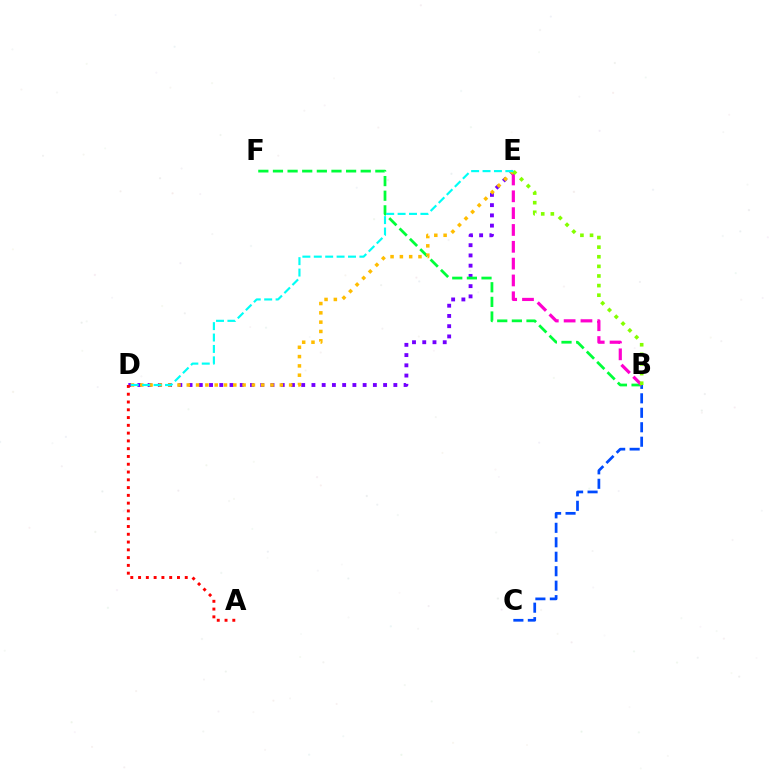{('D', 'E'): [{'color': '#7200ff', 'line_style': 'dotted', 'thickness': 2.78}, {'color': '#ffbd00', 'line_style': 'dotted', 'thickness': 2.53}, {'color': '#00fff6', 'line_style': 'dashed', 'thickness': 1.55}], ('B', 'C'): [{'color': '#004bff', 'line_style': 'dashed', 'thickness': 1.97}], ('B', 'F'): [{'color': '#00ff39', 'line_style': 'dashed', 'thickness': 1.99}], ('B', 'E'): [{'color': '#ff00cf', 'line_style': 'dashed', 'thickness': 2.29}, {'color': '#84ff00', 'line_style': 'dotted', 'thickness': 2.61}], ('A', 'D'): [{'color': '#ff0000', 'line_style': 'dotted', 'thickness': 2.11}]}